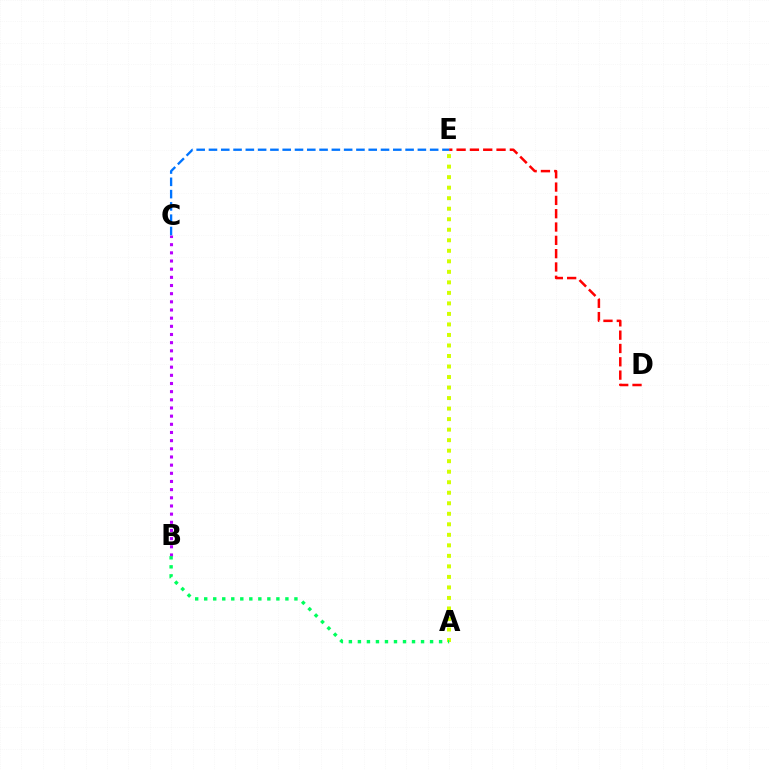{('B', 'C'): [{'color': '#b900ff', 'line_style': 'dotted', 'thickness': 2.22}], ('D', 'E'): [{'color': '#ff0000', 'line_style': 'dashed', 'thickness': 1.81}], ('C', 'E'): [{'color': '#0074ff', 'line_style': 'dashed', 'thickness': 1.67}], ('A', 'E'): [{'color': '#d1ff00', 'line_style': 'dotted', 'thickness': 2.86}], ('A', 'B'): [{'color': '#00ff5c', 'line_style': 'dotted', 'thickness': 2.45}]}